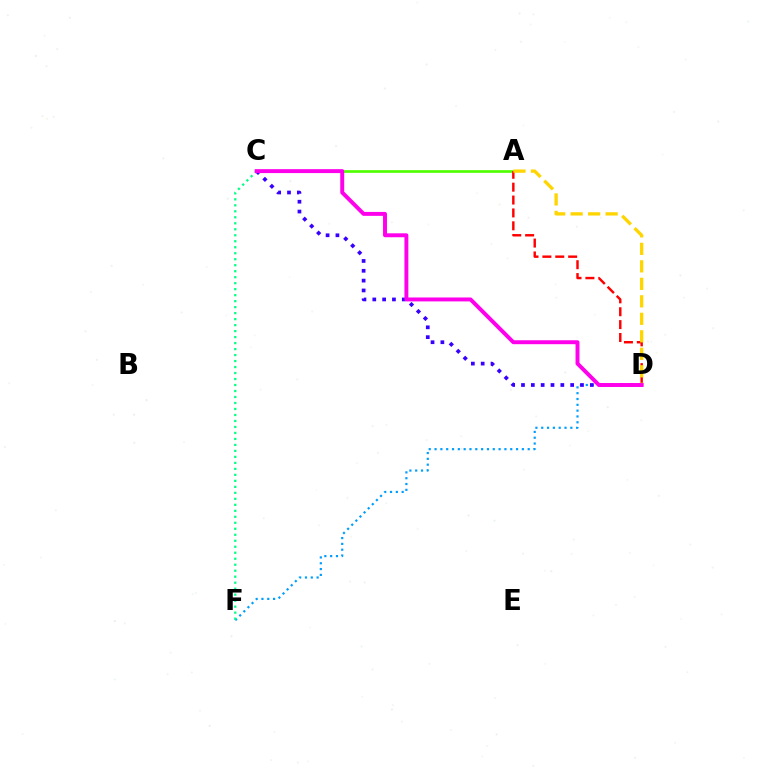{('D', 'F'): [{'color': '#009eff', 'line_style': 'dotted', 'thickness': 1.58}], ('C', 'F'): [{'color': '#00ff86', 'line_style': 'dotted', 'thickness': 1.63}], ('A', 'C'): [{'color': '#4fff00', 'line_style': 'solid', 'thickness': 1.92}], ('C', 'D'): [{'color': '#3700ff', 'line_style': 'dotted', 'thickness': 2.67}, {'color': '#ff00ed', 'line_style': 'solid', 'thickness': 2.83}], ('A', 'D'): [{'color': '#ff0000', 'line_style': 'dashed', 'thickness': 1.75}, {'color': '#ffd500', 'line_style': 'dashed', 'thickness': 2.38}]}